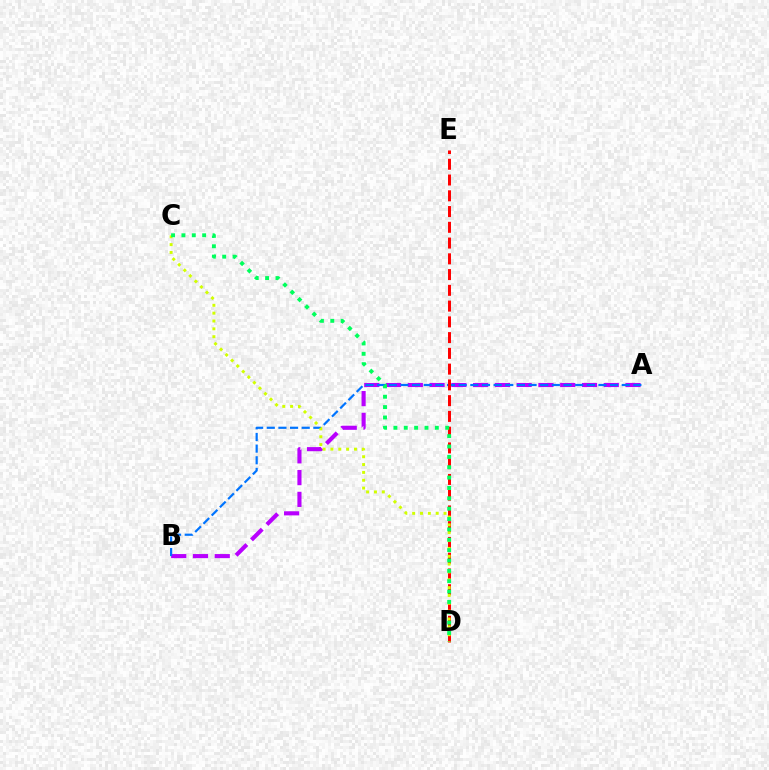{('A', 'B'): [{'color': '#b900ff', 'line_style': 'dashed', 'thickness': 2.96}, {'color': '#0074ff', 'line_style': 'dashed', 'thickness': 1.58}], ('D', 'E'): [{'color': '#ff0000', 'line_style': 'dashed', 'thickness': 2.14}], ('C', 'D'): [{'color': '#d1ff00', 'line_style': 'dotted', 'thickness': 2.13}, {'color': '#00ff5c', 'line_style': 'dotted', 'thickness': 2.81}]}